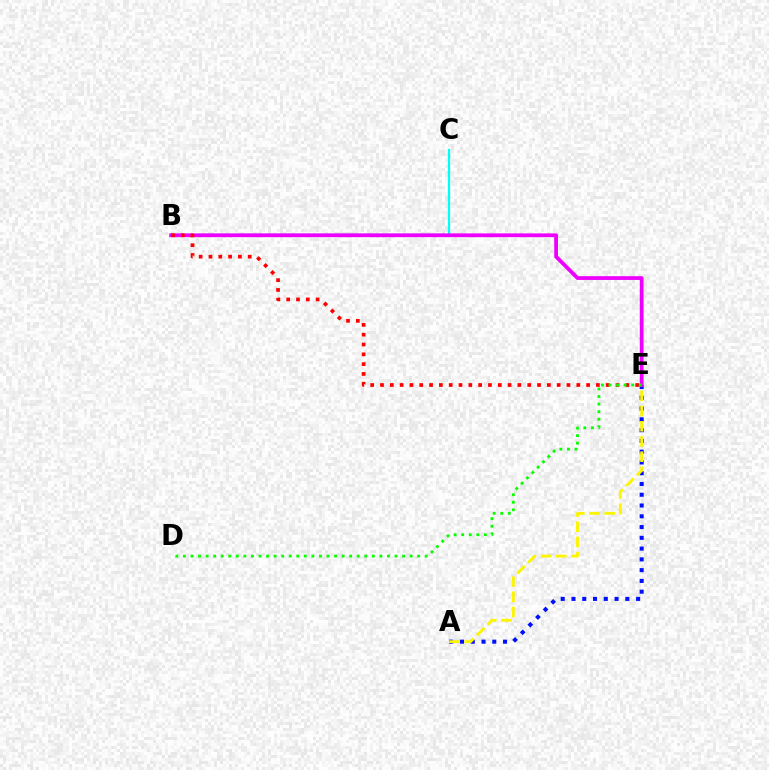{('A', 'E'): [{'color': '#0010ff', 'line_style': 'dotted', 'thickness': 2.93}, {'color': '#fcf500', 'line_style': 'dashed', 'thickness': 2.07}], ('B', 'C'): [{'color': '#00fff6', 'line_style': 'solid', 'thickness': 1.64}], ('B', 'E'): [{'color': '#ee00ff', 'line_style': 'solid', 'thickness': 2.72}, {'color': '#ff0000', 'line_style': 'dotted', 'thickness': 2.67}], ('D', 'E'): [{'color': '#08ff00', 'line_style': 'dotted', 'thickness': 2.05}]}